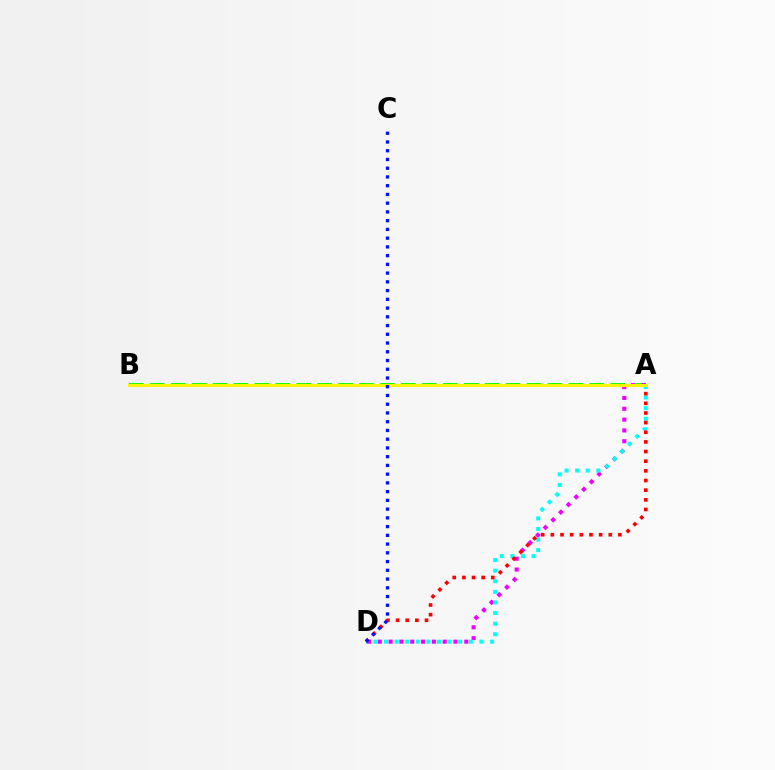{('A', 'B'): [{'color': '#08ff00', 'line_style': 'dashed', 'thickness': 2.84}, {'color': '#fcf500', 'line_style': 'solid', 'thickness': 2.21}], ('A', 'D'): [{'color': '#ee00ff', 'line_style': 'dotted', 'thickness': 2.94}, {'color': '#00fff6', 'line_style': 'dotted', 'thickness': 2.88}, {'color': '#ff0000', 'line_style': 'dotted', 'thickness': 2.62}], ('C', 'D'): [{'color': '#0010ff', 'line_style': 'dotted', 'thickness': 2.37}]}